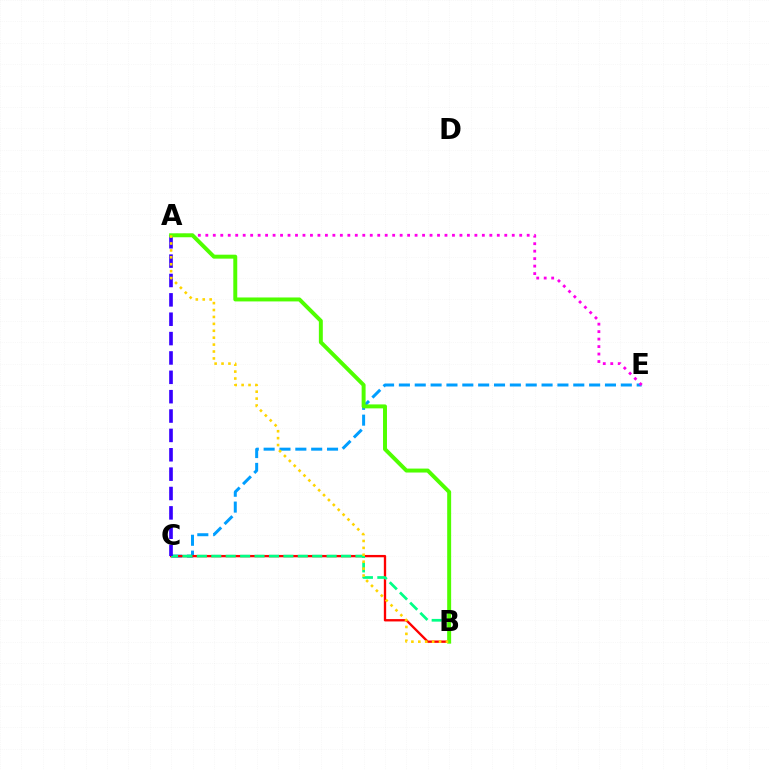{('C', 'E'): [{'color': '#009eff', 'line_style': 'dashed', 'thickness': 2.15}], ('B', 'C'): [{'color': '#ff0000', 'line_style': 'solid', 'thickness': 1.68}, {'color': '#00ff86', 'line_style': 'dashed', 'thickness': 1.96}], ('A', 'E'): [{'color': '#ff00ed', 'line_style': 'dotted', 'thickness': 2.03}], ('A', 'C'): [{'color': '#3700ff', 'line_style': 'dashed', 'thickness': 2.63}], ('A', 'B'): [{'color': '#4fff00', 'line_style': 'solid', 'thickness': 2.84}, {'color': '#ffd500', 'line_style': 'dotted', 'thickness': 1.88}]}